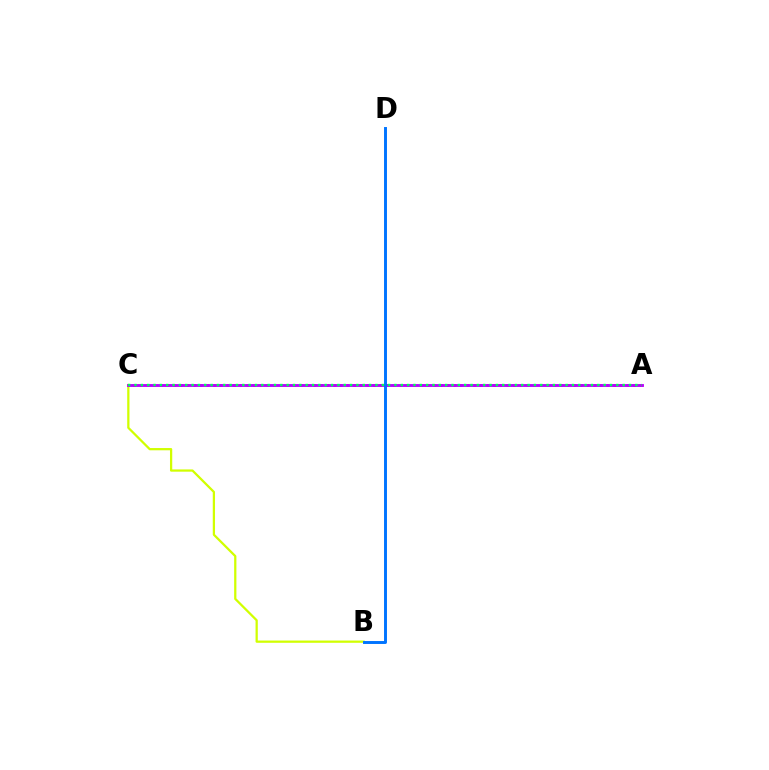{('A', 'C'): [{'color': '#ff0000', 'line_style': 'dotted', 'thickness': 1.81}, {'color': '#b900ff', 'line_style': 'solid', 'thickness': 2.06}, {'color': '#00ff5c', 'line_style': 'dotted', 'thickness': 1.72}], ('B', 'C'): [{'color': '#d1ff00', 'line_style': 'solid', 'thickness': 1.62}], ('B', 'D'): [{'color': '#0074ff', 'line_style': 'solid', 'thickness': 2.11}]}